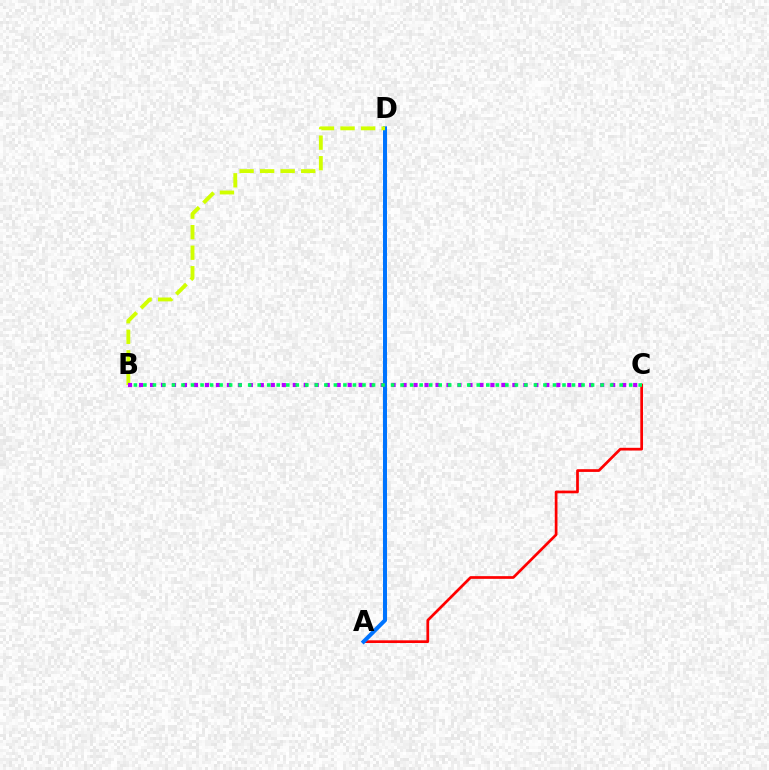{('A', 'C'): [{'color': '#ff0000', 'line_style': 'solid', 'thickness': 1.95}], ('A', 'D'): [{'color': '#0074ff', 'line_style': 'solid', 'thickness': 2.9}], ('B', 'D'): [{'color': '#d1ff00', 'line_style': 'dashed', 'thickness': 2.79}], ('B', 'C'): [{'color': '#b900ff', 'line_style': 'dotted', 'thickness': 2.98}, {'color': '#00ff5c', 'line_style': 'dotted', 'thickness': 2.59}]}